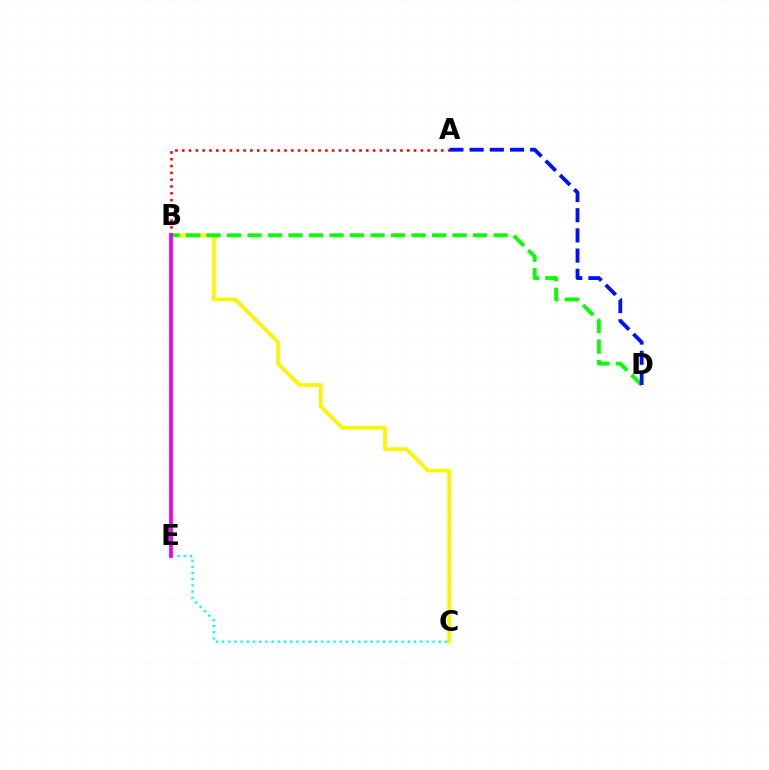{('B', 'C'): [{'color': '#fcf500', 'line_style': 'solid', 'thickness': 2.66}], ('B', 'D'): [{'color': '#08ff00', 'line_style': 'dashed', 'thickness': 2.79}], ('A', 'B'): [{'color': '#ff0000', 'line_style': 'dotted', 'thickness': 1.85}], ('A', 'D'): [{'color': '#0010ff', 'line_style': 'dashed', 'thickness': 2.74}], ('C', 'E'): [{'color': '#00fff6', 'line_style': 'dotted', 'thickness': 1.68}], ('B', 'E'): [{'color': '#ee00ff', 'line_style': 'solid', 'thickness': 2.7}]}